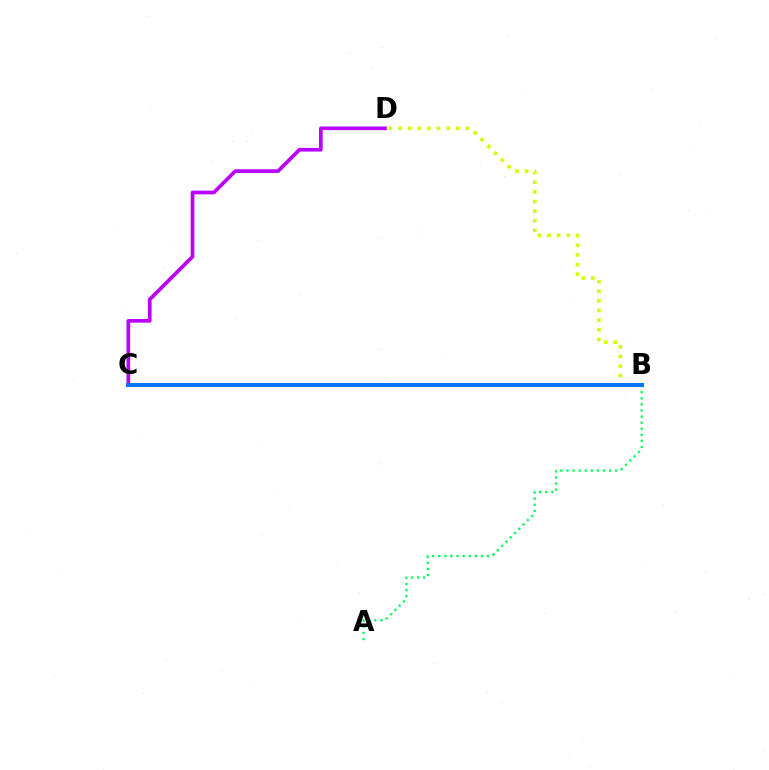{('A', 'B'): [{'color': '#00ff5c', 'line_style': 'dotted', 'thickness': 1.65}], ('C', 'D'): [{'color': '#b900ff', 'line_style': 'solid', 'thickness': 2.65}], ('B', 'D'): [{'color': '#d1ff00', 'line_style': 'dotted', 'thickness': 2.61}], ('B', 'C'): [{'color': '#ff0000', 'line_style': 'dashed', 'thickness': 2.12}, {'color': '#0074ff', 'line_style': 'solid', 'thickness': 2.92}]}